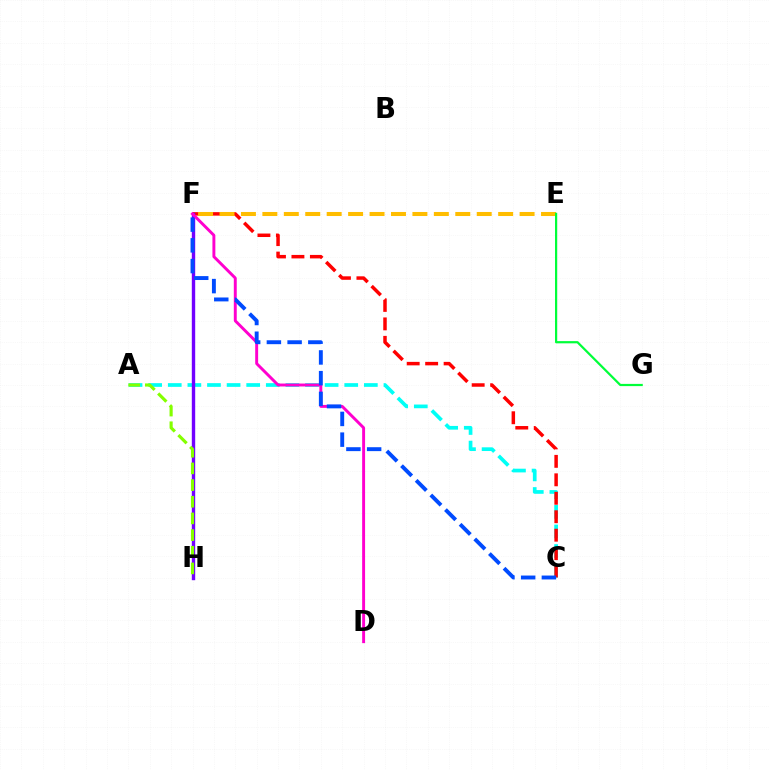{('A', 'C'): [{'color': '#00fff6', 'line_style': 'dashed', 'thickness': 2.66}], ('C', 'F'): [{'color': '#ff0000', 'line_style': 'dashed', 'thickness': 2.51}, {'color': '#004bff', 'line_style': 'dashed', 'thickness': 2.81}], ('F', 'H'): [{'color': '#7200ff', 'line_style': 'solid', 'thickness': 2.43}], ('D', 'F'): [{'color': '#ff00cf', 'line_style': 'solid', 'thickness': 2.11}], ('E', 'F'): [{'color': '#ffbd00', 'line_style': 'dashed', 'thickness': 2.91}], ('A', 'H'): [{'color': '#84ff00', 'line_style': 'dashed', 'thickness': 2.26}], ('E', 'G'): [{'color': '#00ff39', 'line_style': 'solid', 'thickness': 1.6}]}